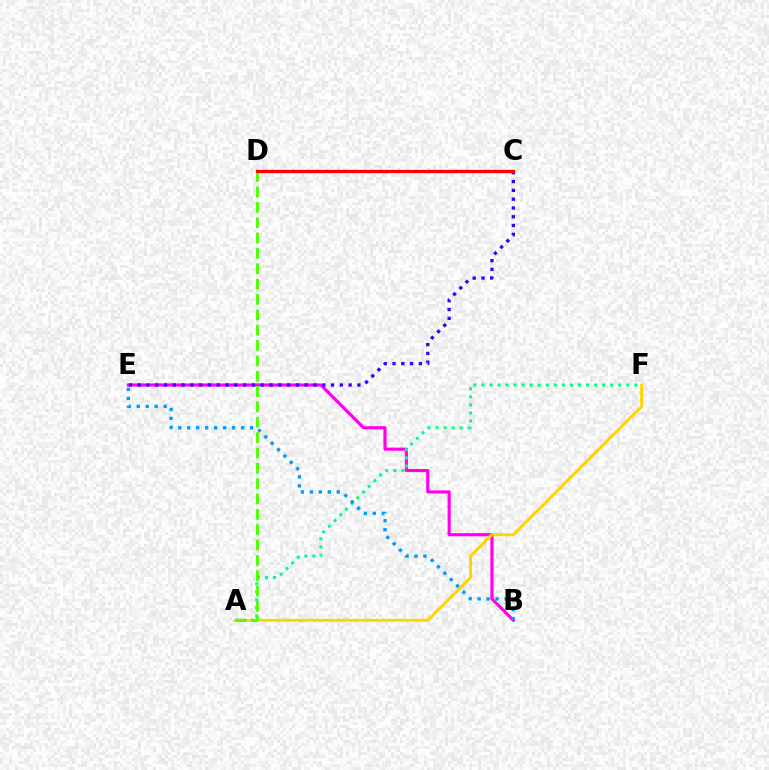{('B', 'E'): [{'color': '#ff00ed', 'line_style': 'solid', 'thickness': 2.26}, {'color': '#009eff', 'line_style': 'dotted', 'thickness': 2.44}], ('A', 'F'): [{'color': '#ffd500', 'line_style': 'solid', 'thickness': 2.16}, {'color': '#00ff86', 'line_style': 'dotted', 'thickness': 2.19}], ('C', 'E'): [{'color': '#3700ff', 'line_style': 'dotted', 'thickness': 2.39}], ('A', 'D'): [{'color': '#4fff00', 'line_style': 'dashed', 'thickness': 2.09}], ('C', 'D'): [{'color': '#ff0000', 'line_style': 'solid', 'thickness': 2.33}]}